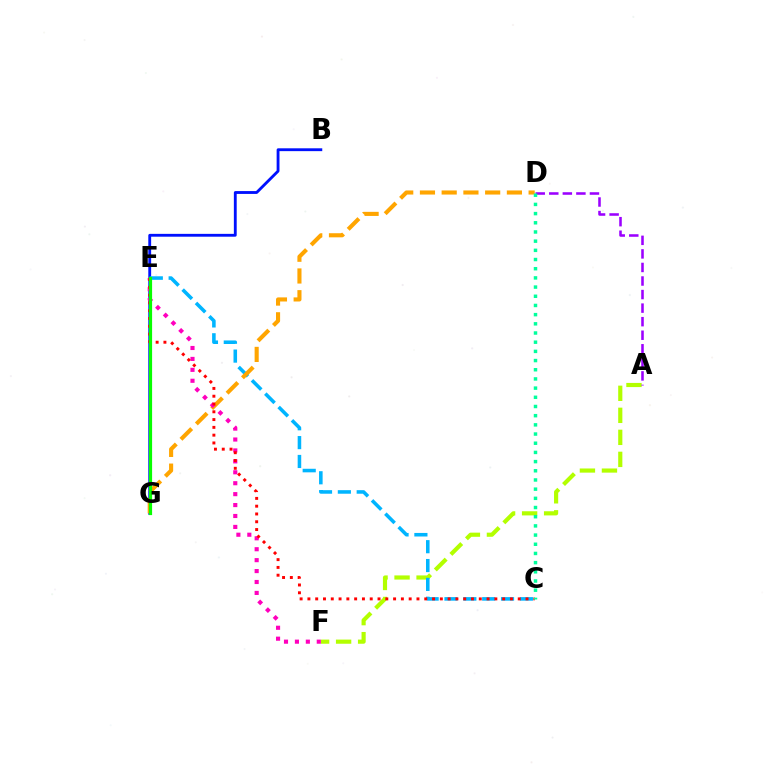{('A', 'F'): [{'color': '#b3ff00', 'line_style': 'dashed', 'thickness': 2.99}], ('B', 'G'): [{'color': '#0010ff', 'line_style': 'solid', 'thickness': 2.05}], ('C', 'E'): [{'color': '#00b5ff', 'line_style': 'dashed', 'thickness': 2.56}, {'color': '#ff0000', 'line_style': 'dotted', 'thickness': 2.12}], ('D', 'G'): [{'color': '#ffa500', 'line_style': 'dashed', 'thickness': 2.95}], ('E', 'F'): [{'color': '#ff00bd', 'line_style': 'dotted', 'thickness': 2.97}], ('A', 'D'): [{'color': '#9b00ff', 'line_style': 'dashed', 'thickness': 1.84}], ('E', 'G'): [{'color': '#08ff00', 'line_style': 'solid', 'thickness': 2.3}], ('C', 'D'): [{'color': '#00ff9d', 'line_style': 'dotted', 'thickness': 2.5}]}